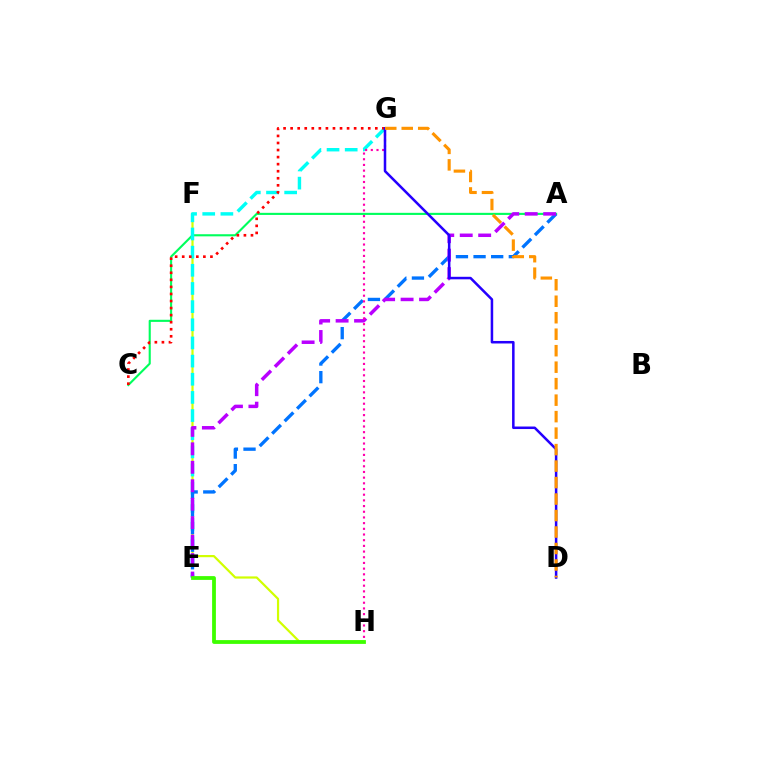{('F', 'H'): [{'color': '#d1ff00', 'line_style': 'solid', 'thickness': 1.59}], ('A', 'C'): [{'color': '#00ff5c', 'line_style': 'solid', 'thickness': 1.52}], ('E', 'G'): [{'color': '#00fff6', 'line_style': 'dashed', 'thickness': 2.47}], ('C', 'G'): [{'color': '#ff0000', 'line_style': 'dotted', 'thickness': 1.92}], ('A', 'E'): [{'color': '#0074ff', 'line_style': 'dashed', 'thickness': 2.39}, {'color': '#b900ff', 'line_style': 'dashed', 'thickness': 2.51}], ('G', 'H'): [{'color': '#ff00ac', 'line_style': 'dotted', 'thickness': 1.54}], ('D', 'G'): [{'color': '#2500ff', 'line_style': 'solid', 'thickness': 1.81}, {'color': '#ff9400', 'line_style': 'dashed', 'thickness': 2.24}], ('E', 'H'): [{'color': '#3dff00', 'line_style': 'solid', 'thickness': 2.73}]}